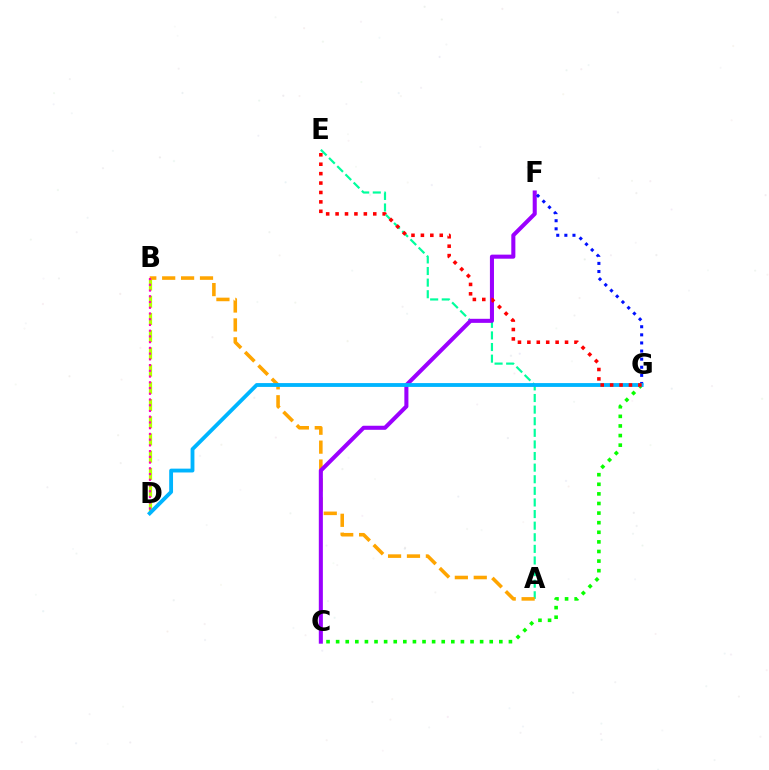{('C', 'G'): [{'color': '#08ff00', 'line_style': 'dotted', 'thickness': 2.61}], ('B', 'D'): [{'color': '#b3ff00', 'line_style': 'dashed', 'thickness': 2.34}, {'color': '#ff00bd', 'line_style': 'dotted', 'thickness': 1.56}], ('A', 'E'): [{'color': '#00ff9d', 'line_style': 'dashed', 'thickness': 1.58}], ('A', 'B'): [{'color': '#ffa500', 'line_style': 'dashed', 'thickness': 2.57}], ('C', 'F'): [{'color': '#9b00ff', 'line_style': 'solid', 'thickness': 2.92}], ('F', 'G'): [{'color': '#0010ff', 'line_style': 'dotted', 'thickness': 2.2}], ('D', 'G'): [{'color': '#00b5ff', 'line_style': 'solid', 'thickness': 2.76}], ('E', 'G'): [{'color': '#ff0000', 'line_style': 'dotted', 'thickness': 2.56}]}